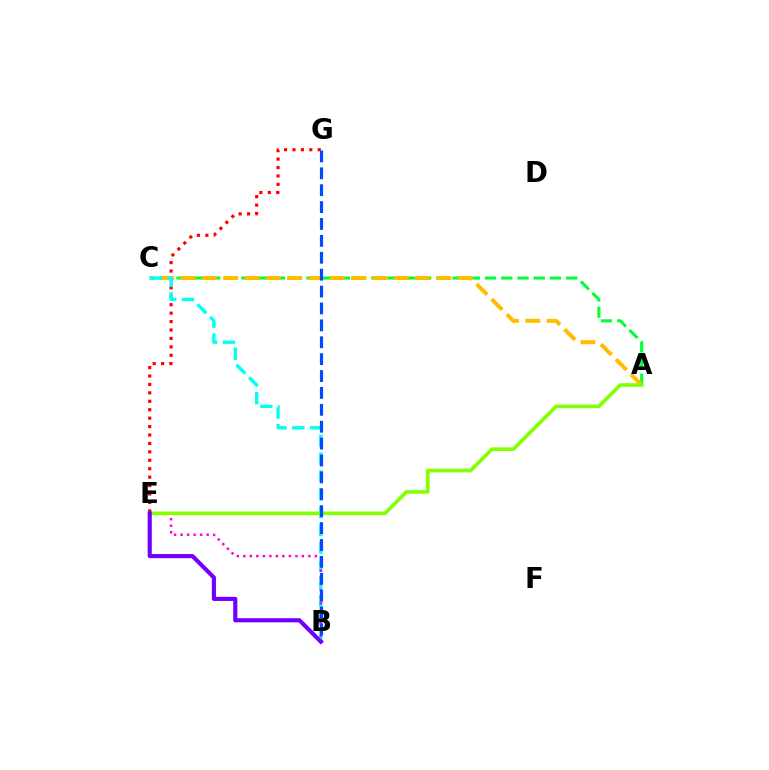{('A', 'C'): [{'color': '#00ff39', 'line_style': 'dashed', 'thickness': 2.21}, {'color': '#ffbd00', 'line_style': 'dashed', 'thickness': 2.9}], ('E', 'G'): [{'color': '#ff0000', 'line_style': 'dotted', 'thickness': 2.29}], ('B', 'C'): [{'color': '#00fff6', 'line_style': 'dashed', 'thickness': 2.42}], ('B', 'E'): [{'color': '#ff00cf', 'line_style': 'dotted', 'thickness': 1.77}, {'color': '#7200ff', 'line_style': 'solid', 'thickness': 2.98}], ('A', 'E'): [{'color': '#84ff00', 'line_style': 'solid', 'thickness': 2.61}], ('B', 'G'): [{'color': '#004bff', 'line_style': 'dashed', 'thickness': 2.3}]}